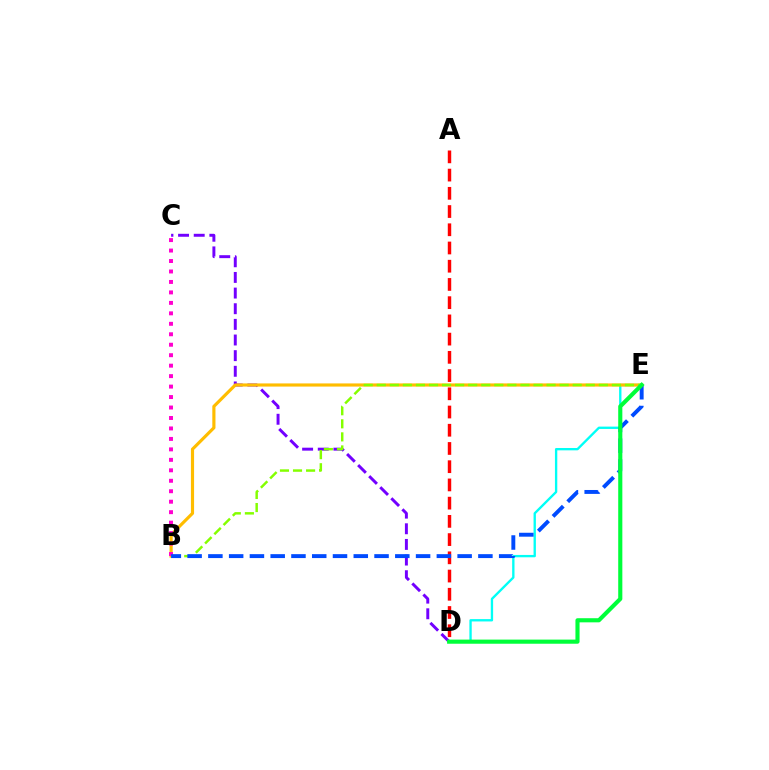{('D', 'E'): [{'color': '#00fff6', 'line_style': 'solid', 'thickness': 1.69}, {'color': '#00ff39', 'line_style': 'solid', 'thickness': 2.97}], ('C', 'D'): [{'color': '#7200ff', 'line_style': 'dashed', 'thickness': 2.13}], ('B', 'E'): [{'color': '#ffbd00', 'line_style': 'solid', 'thickness': 2.27}, {'color': '#84ff00', 'line_style': 'dashed', 'thickness': 1.77}, {'color': '#004bff', 'line_style': 'dashed', 'thickness': 2.82}], ('A', 'D'): [{'color': '#ff0000', 'line_style': 'dashed', 'thickness': 2.48}], ('B', 'C'): [{'color': '#ff00cf', 'line_style': 'dotted', 'thickness': 2.84}]}